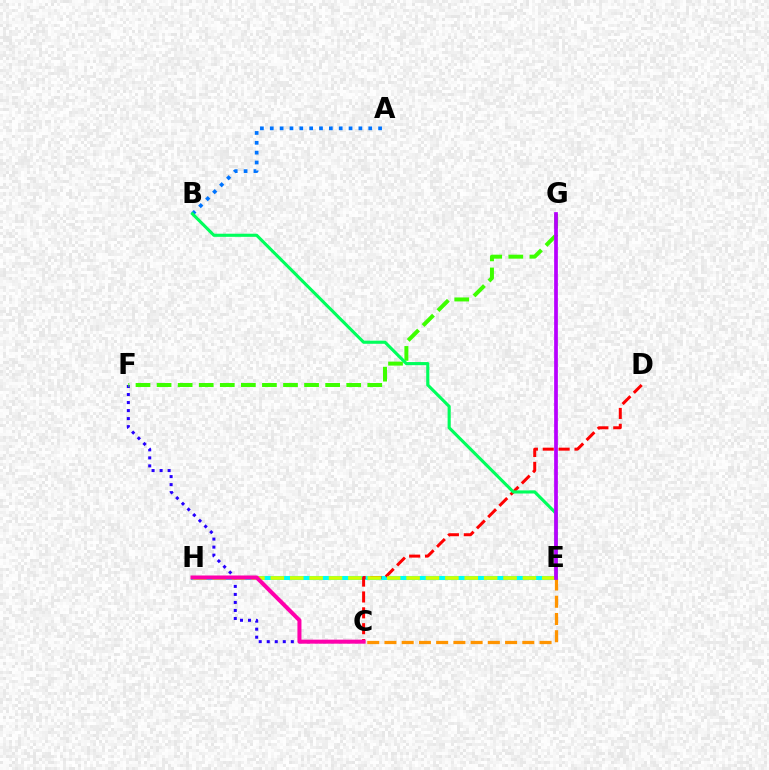{('E', 'H'): [{'color': '#00fff6', 'line_style': 'solid', 'thickness': 2.93}, {'color': '#d1ff00', 'line_style': 'dashed', 'thickness': 2.63}], ('C', 'F'): [{'color': '#2500ff', 'line_style': 'dotted', 'thickness': 2.18}], ('C', 'D'): [{'color': '#ff0000', 'line_style': 'dashed', 'thickness': 2.16}], ('A', 'B'): [{'color': '#0074ff', 'line_style': 'dotted', 'thickness': 2.68}], ('F', 'G'): [{'color': '#3dff00', 'line_style': 'dashed', 'thickness': 2.86}], ('B', 'E'): [{'color': '#00ff5c', 'line_style': 'solid', 'thickness': 2.24}], ('C', 'E'): [{'color': '#ff9400', 'line_style': 'dashed', 'thickness': 2.34}], ('C', 'H'): [{'color': '#ff00ac', 'line_style': 'solid', 'thickness': 2.89}], ('E', 'G'): [{'color': '#b900ff', 'line_style': 'solid', 'thickness': 2.68}]}